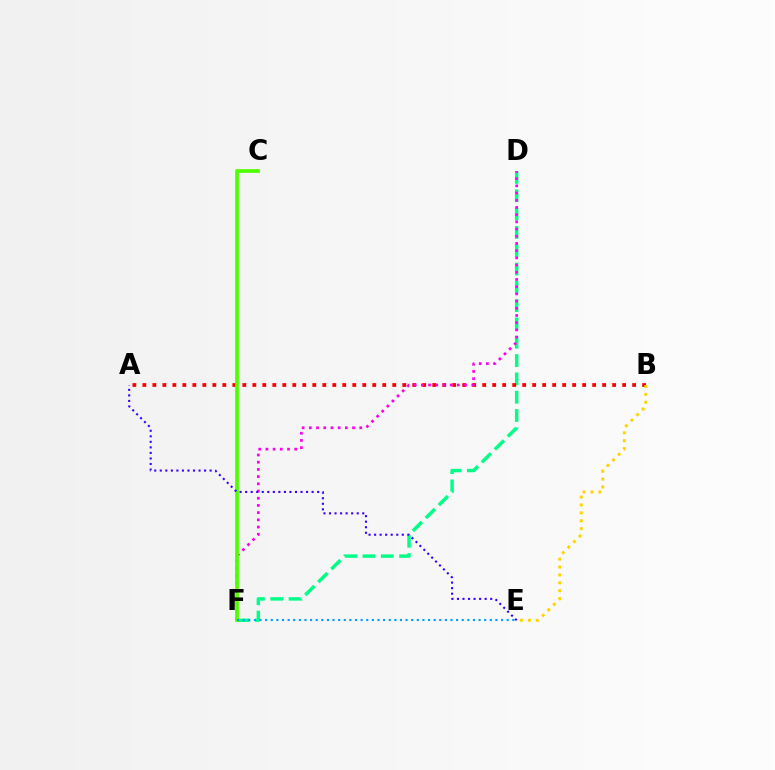{('D', 'F'): [{'color': '#00ff86', 'line_style': 'dashed', 'thickness': 2.49}, {'color': '#ff00ed', 'line_style': 'dotted', 'thickness': 1.96}], ('A', 'B'): [{'color': '#ff0000', 'line_style': 'dotted', 'thickness': 2.72}], ('C', 'F'): [{'color': '#4fff00', 'line_style': 'solid', 'thickness': 2.66}], ('E', 'F'): [{'color': '#009eff', 'line_style': 'dotted', 'thickness': 1.53}], ('A', 'E'): [{'color': '#3700ff', 'line_style': 'dotted', 'thickness': 1.51}], ('B', 'E'): [{'color': '#ffd500', 'line_style': 'dotted', 'thickness': 2.14}]}